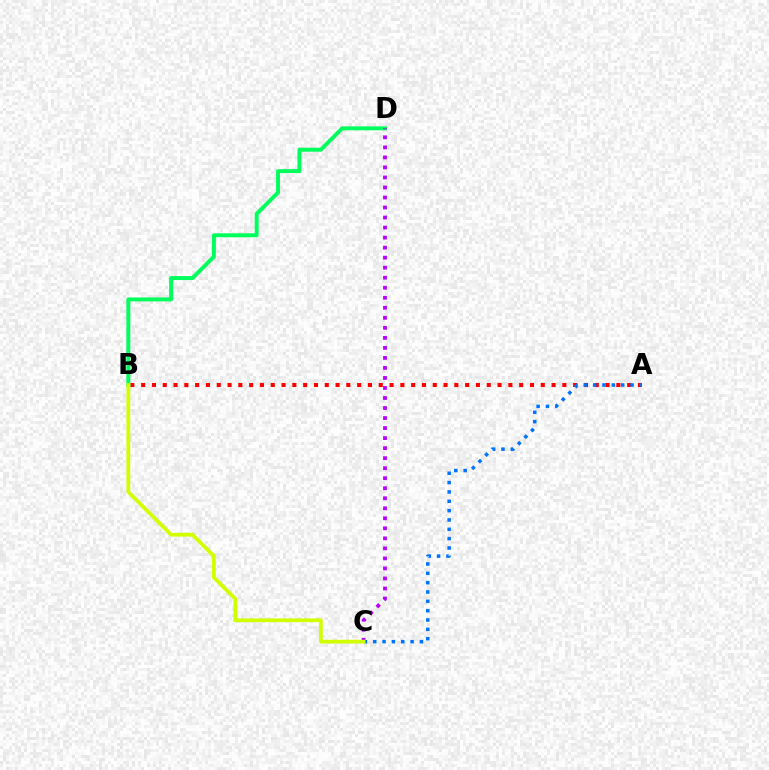{('A', 'B'): [{'color': '#ff0000', 'line_style': 'dotted', 'thickness': 2.93}], ('A', 'C'): [{'color': '#0074ff', 'line_style': 'dotted', 'thickness': 2.54}], ('B', 'D'): [{'color': '#00ff5c', 'line_style': 'solid', 'thickness': 2.85}], ('C', 'D'): [{'color': '#b900ff', 'line_style': 'dotted', 'thickness': 2.72}], ('B', 'C'): [{'color': '#d1ff00', 'line_style': 'solid', 'thickness': 2.72}]}